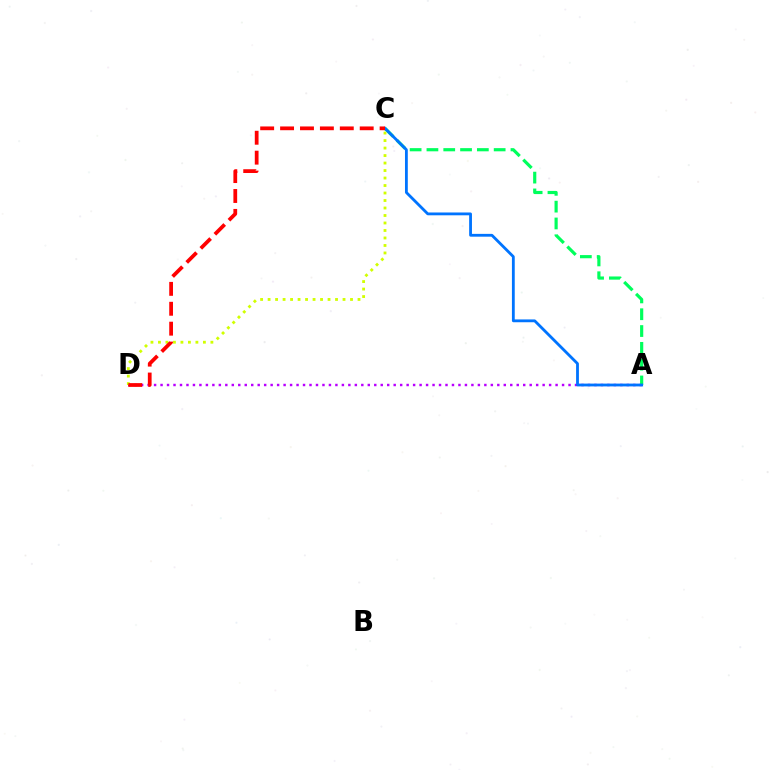{('A', 'D'): [{'color': '#b900ff', 'line_style': 'dotted', 'thickness': 1.76}], ('A', 'C'): [{'color': '#00ff5c', 'line_style': 'dashed', 'thickness': 2.28}, {'color': '#0074ff', 'line_style': 'solid', 'thickness': 2.03}], ('C', 'D'): [{'color': '#d1ff00', 'line_style': 'dotted', 'thickness': 2.04}, {'color': '#ff0000', 'line_style': 'dashed', 'thickness': 2.7}]}